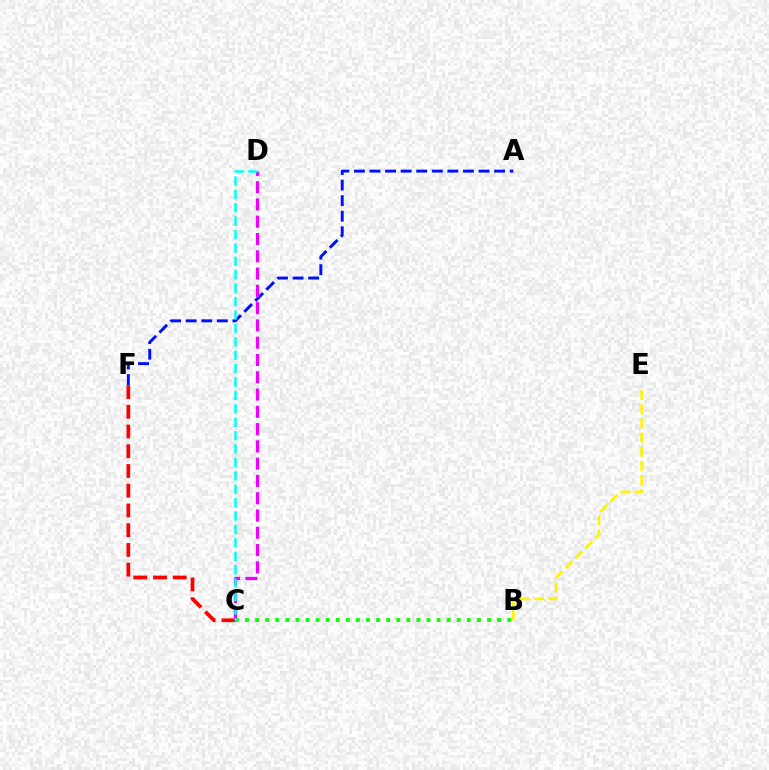{('B', 'E'): [{'color': '#fcf500', 'line_style': 'dashed', 'thickness': 1.92}], ('C', 'F'): [{'color': '#ff0000', 'line_style': 'dashed', 'thickness': 2.68}], ('A', 'F'): [{'color': '#0010ff', 'line_style': 'dashed', 'thickness': 2.12}], ('C', 'D'): [{'color': '#ee00ff', 'line_style': 'dashed', 'thickness': 2.35}, {'color': '#00fff6', 'line_style': 'dashed', 'thickness': 1.82}], ('B', 'C'): [{'color': '#08ff00', 'line_style': 'dotted', 'thickness': 2.74}]}